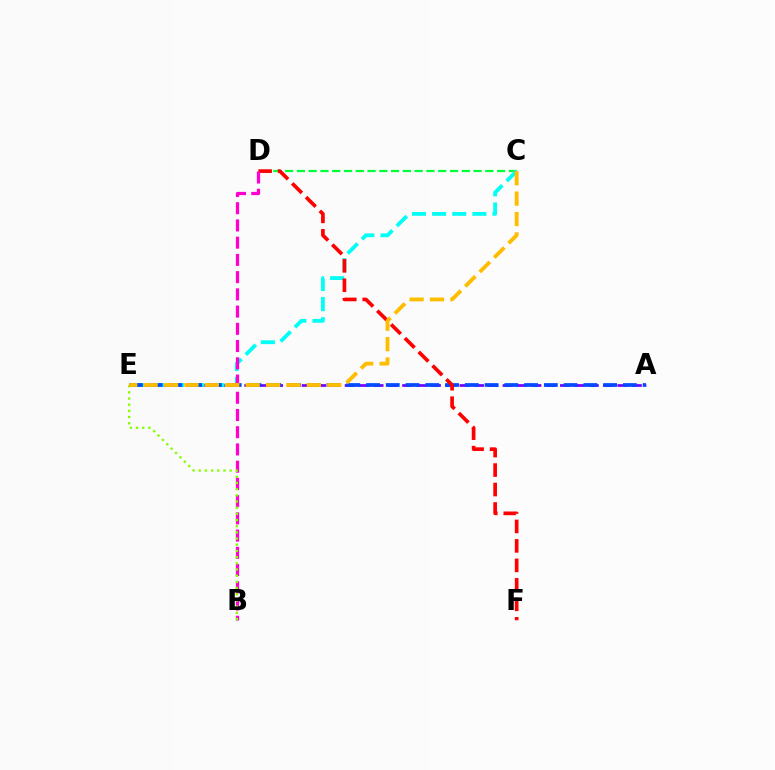{('C', 'D'): [{'color': '#00ff39', 'line_style': 'dashed', 'thickness': 1.6}], ('A', 'E'): [{'color': '#7200ff', 'line_style': 'dashed', 'thickness': 1.95}, {'color': '#004bff', 'line_style': 'dashed', 'thickness': 2.68}], ('C', 'E'): [{'color': '#00fff6', 'line_style': 'dashed', 'thickness': 2.74}, {'color': '#ffbd00', 'line_style': 'dashed', 'thickness': 2.77}], ('D', 'F'): [{'color': '#ff0000', 'line_style': 'dashed', 'thickness': 2.65}], ('B', 'D'): [{'color': '#ff00cf', 'line_style': 'dashed', 'thickness': 2.34}], ('B', 'E'): [{'color': '#84ff00', 'line_style': 'dotted', 'thickness': 1.68}]}